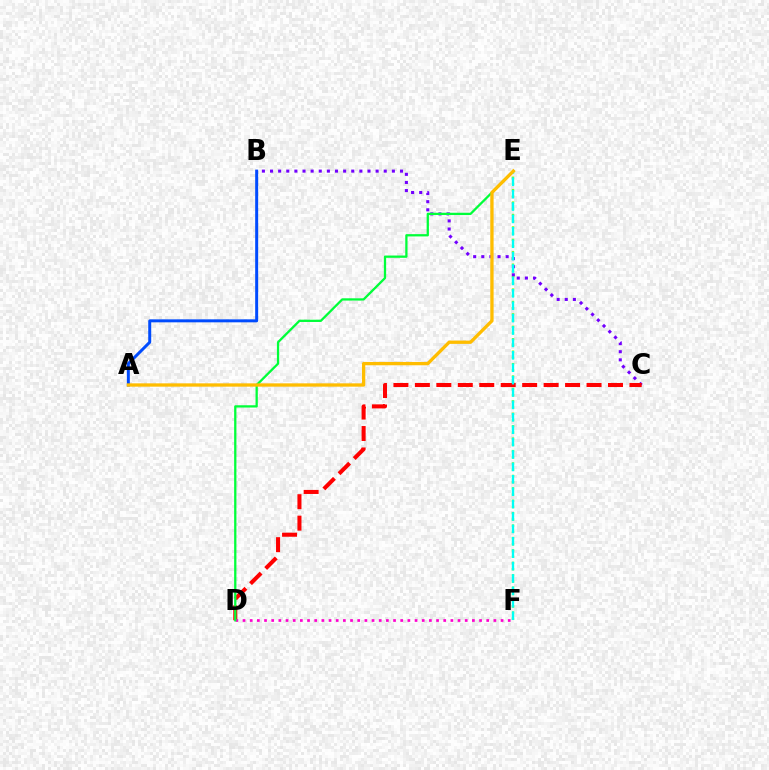{('A', 'B'): [{'color': '#004bff', 'line_style': 'solid', 'thickness': 2.15}], ('E', 'F'): [{'color': '#84ff00', 'line_style': 'dotted', 'thickness': 1.69}, {'color': '#00fff6', 'line_style': 'dashed', 'thickness': 1.68}], ('B', 'C'): [{'color': '#7200ff', 'line_style': 'dotted', 'thickness': 2.21}], ('C', 'D'): [{'color': '#ff0000', 'line_style': 'dashed', 'thickness': 2.91}], ('D', 'F'): [{'color': '#ff00cf', 'line_style': 'dotted', 'thickness': 1.95}], ('D', 'E'): [{'color': '#00ff39', 'line_style': 'solid', 'thickness': 1.64}], ('A', 'E'): [{'color': '#ffbd00', 'line_style': 'solid', 'thickness': 2.38}]}